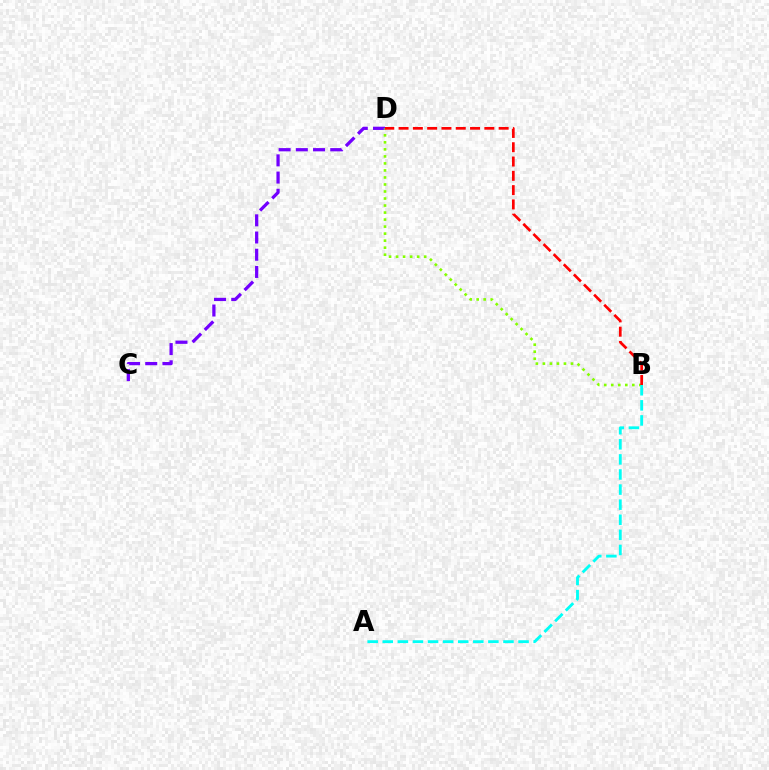{('C', 'D'): [{'color': '#7200ff', 'line_style': 'dashed', 'thickness': 2.34}], ('B', 'D'): [{'color': '#84ff00', 'line_style': 'dotted', 'thickness': 1.91}, {'color': '#ff0000', 'line_style': 'dashed', 'thickness': 1.94}], ('A', 'B'): [{'color': '#00fff6', 'line_style': 'dashed', 'thickness': 2.05}]}